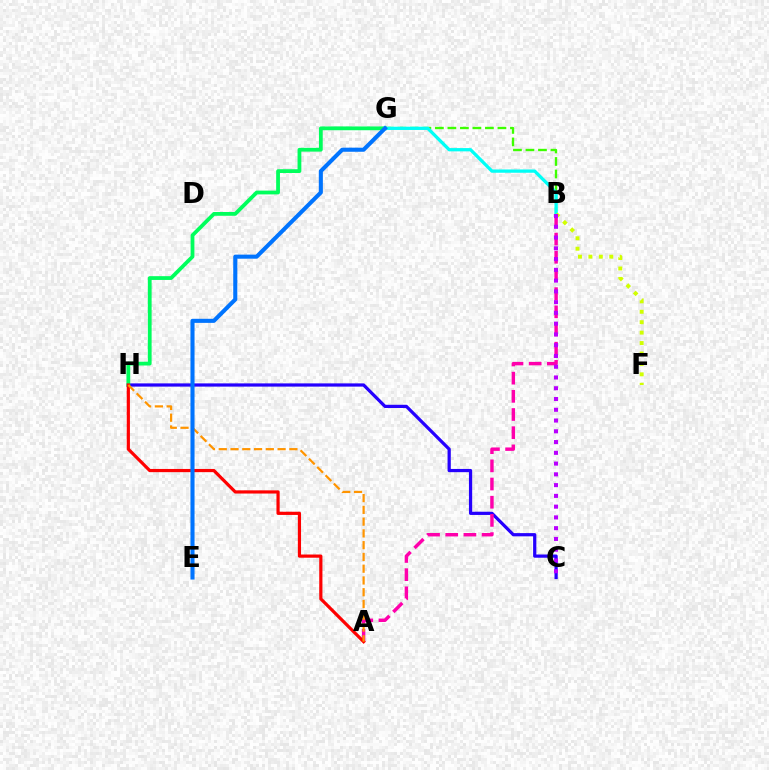{('C', 'H'): [{'color': '#2500ff', 'line_style': 'solid', 'thickness': 2.32}], ('G', 'H'): [{'color': '#00ff5c', 'line_style': 'solid', 'thickness': 2.72}], ('A', 'B'): [{'color': '#ff00ac', 'line_style': 'dashed', 'thickness': 2.47}], ('B', 'G'): [{'color': '#3dff00', 'line_style': 'dashed', 'thickness': 1.7}, {'color': '#00fff6', 'line_style': 'solid', 'thickness': 2.35}], ('A', 'H'): [{'color': '#ff0000', 'line_style': 'solid', 'thickness': 2.3}, {'color': '#ff9400', 'line_style': 'dashed', 'thickness': 1.6}], ('B', 'F'): [{'color': '#d1ff00', 'line_style': 'dotted', 'thickness': 2.83}], ('E', 'G'): [{'color': '#0074ff', 'line_style': 'solid', 'thickness': 2.94}], ('B', 'C'): [{'color': '#b900ff', 'line_style': 'dotted', 'thickness': 2.92}]}